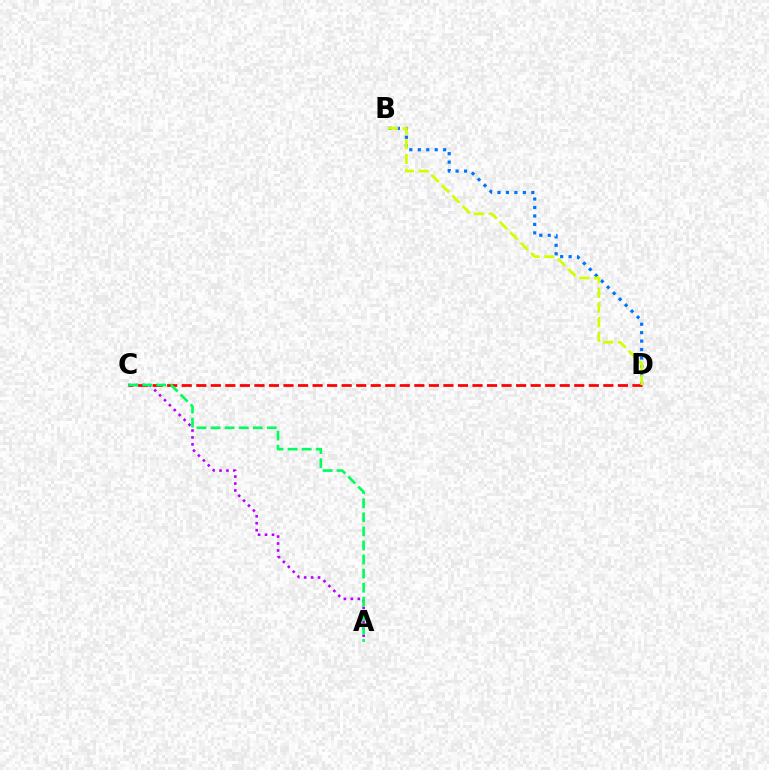{('B', 'D'): [{'color': '#0074ff', 'line_style': 'dotted', 'thickness': 2.3}, {'color': '#d1ff00', 'line_style': 'dashed', 'thickness': 1.99}], ('C', 'D'): [{'color': '#ff0000', 'line_style': 'dashed', 'thickness': 1.97}], ('A', 'C'): [{'color': '#b900ff', 'line_style': 'dotted', 'thickness': 1.89}, {'color': '#00ff5c', 'line_style': 'dashed', 'thickness': 1.91}]}